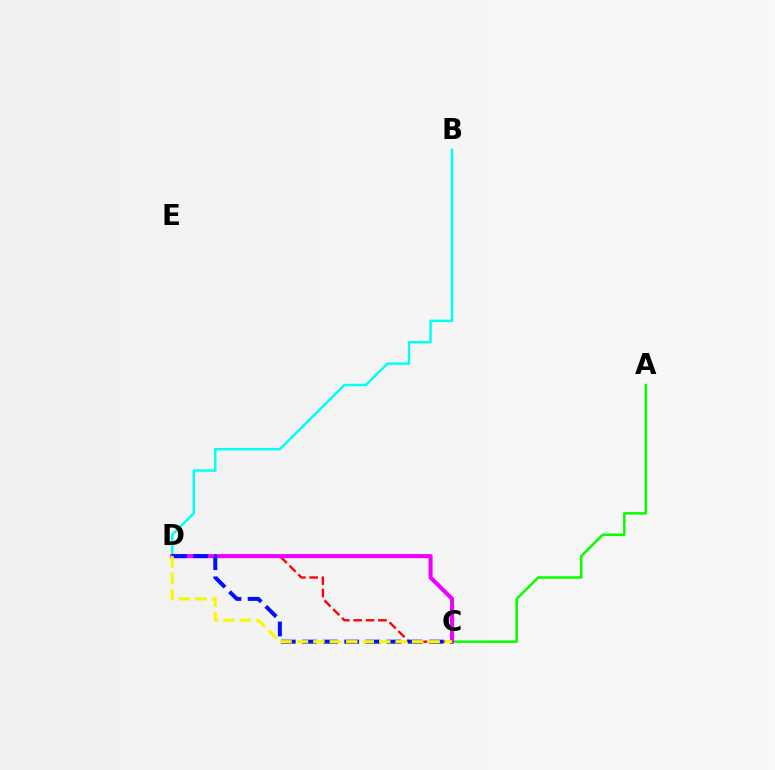{('A', 'C'): [{'color': '#08ff00', 'line_style': 'solid', 'thickness': 1.82}], ('C', 'D'): [{'color': '#ff0000', 'line_style': 'dashed', 'thickness': 1.68}, {'color': '#ee00ff', 'line_style': 'solid', 'thickness': 2.94}, {'color': '#0010ff', 'line_style': 'dashed', 'thickness': 2.87}, {'color': '#fcf500', 'line_style': 'dashed', 'thickness': 2.24}], ('B', 'D'): [{'color': '#00fff6', 'line_style': 'solid', 'thickness': 1.77}]}